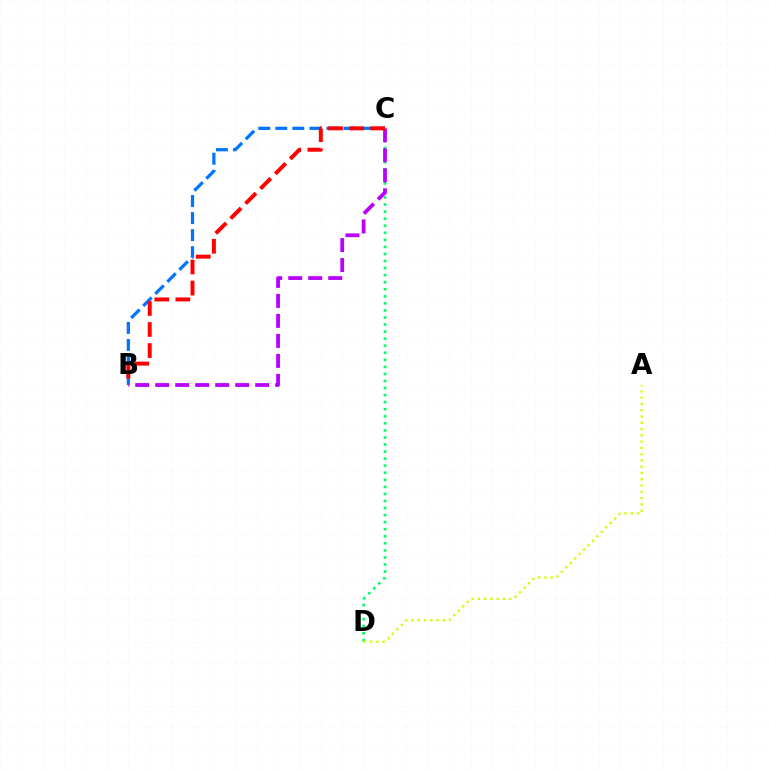{('B', 'C'): [{'color': '#0074ff', 'line_style': 'dashed', 'thickness': 2.32}, {'color': '#b900ff', 'line_style': 'dashed', 'thickness': 2.72}, {'color': '#ff0000', 'line_style': 'dashed', 'thickness': 2.86}], ('C', 'D'): [{'color': '#00ff5c', 'line_style': 'dotted', 'thickness': 1.92}], ('A', 'D'): [{'color': '#d1ff00', 'line_style': 'dotted', 'thickness': 1.71}]}